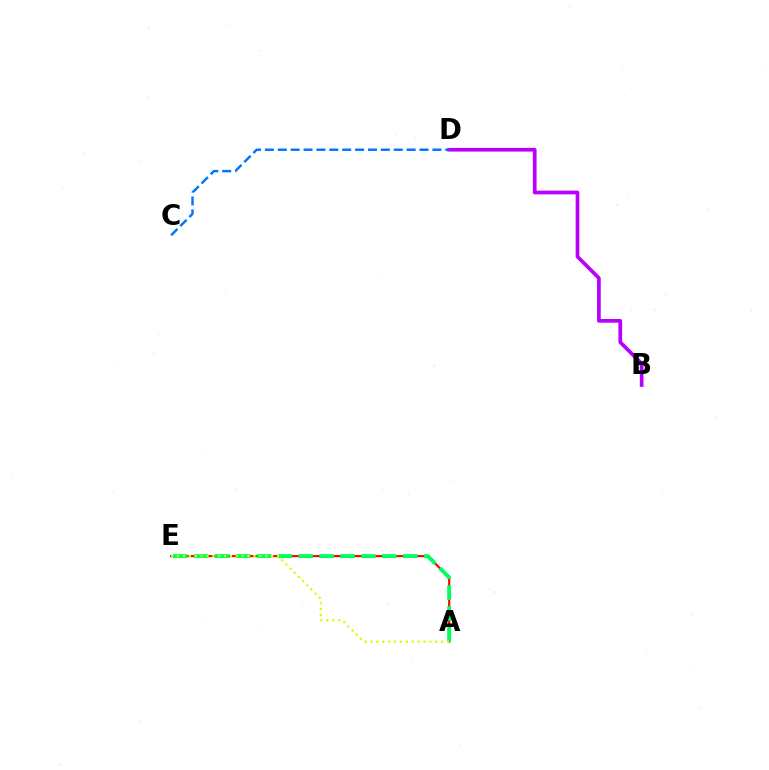{('B', 'D'): [{'color': '#b900ff', 'line_style': 'solid', 'thickness': 2.67}], ('A', 'E'): [{'color': '#ff0000', 'line_style': 'solid', 'thickness': 1.53}, {'color': '#00ff5c', 'line_style': 'dashed', 'thickness': 2.84}, {'color': '#d1ff00', 'line_style': 'dotted', 'thickness': 1.6}], ('C', 'D'): [{'color': '#0074ff', 'line_style': 'dashed', 'thickness': 1.75}]}